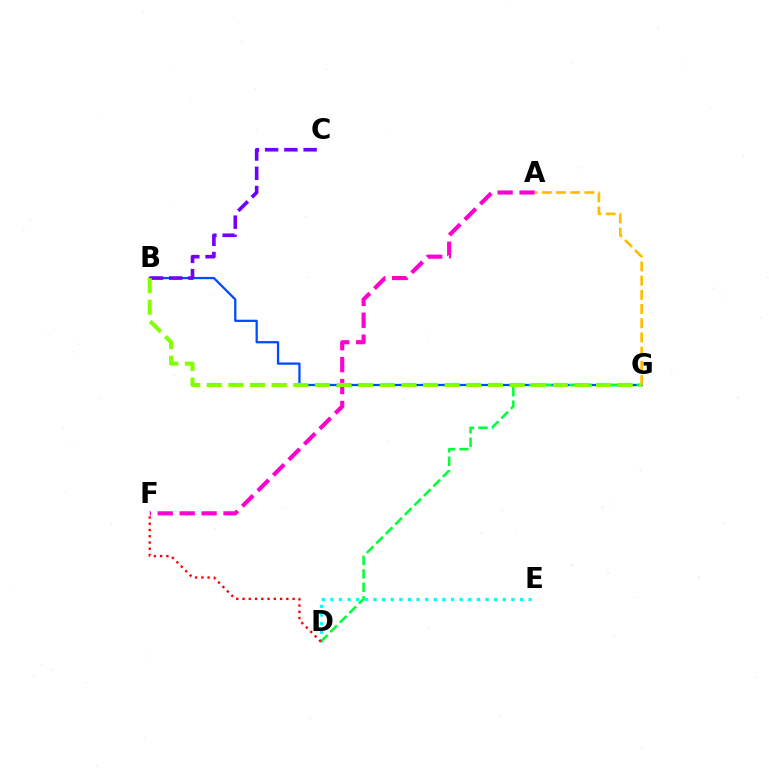{('B', 'G'): [{'color': '#004bff', 'line_style': 'solid', 'thickness': 1.63}, {'color': '#84ff00', 'line_style': 'dashed', 'thickness': 2.94}], ('A', 'G'): [{'color': '#ffbd00', 'line_style': 'dashed', 'thickness': 1.93}], ('D', 'E'): [{'color': '#00fff6', 'line_style': 'dotted', 'thickness': 2.34}], ('A', 'F'): [{'color': '#ff00cf', 'line_style': 'dashed', 'thickness': 2.98}], ('D', 'G'): [{'color': '#00ff39', 'line_style': 'dashed', 'thickness': 1.83}], ('B', 'C'): [{'color': '#7200ff', 'line_style': 'dashed', 'thickness': 2.61}], ('D', 'F'): [{'color': '#ff0000', 'line_style': 'dotted', 'thickness': 1.7}]}